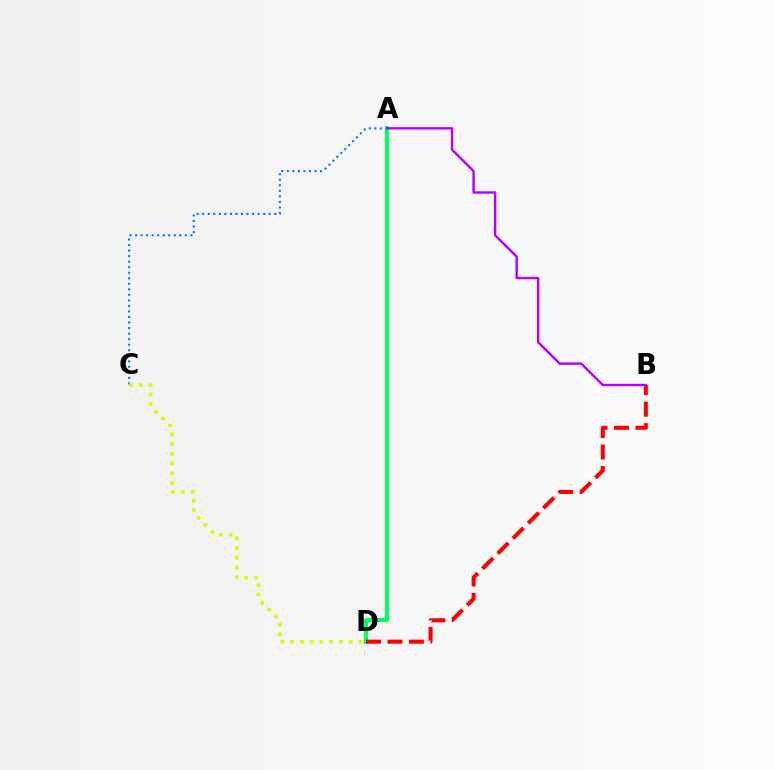{('A', 'D'): [{'color': '#00ff5c', 'line_style': 'solid', 'thickness': 2.9}], ('A', 'C'): [{'color': '#0074ff', 'line_style': 'dotted', 'thickness': 1.5}], ('B', 'D'): [{'color': '#ff0000', 'line_style': 'dashed', 'thickness': 2.92}], ('C', 'D'): [{'color': '#d1ff00', 'line_style': 'dotted', 'thickness': 2.65}], ('A', 'B'): [{'color': '#b900ff', 'line_style': 'solid', 'thickness': 1.73}]}